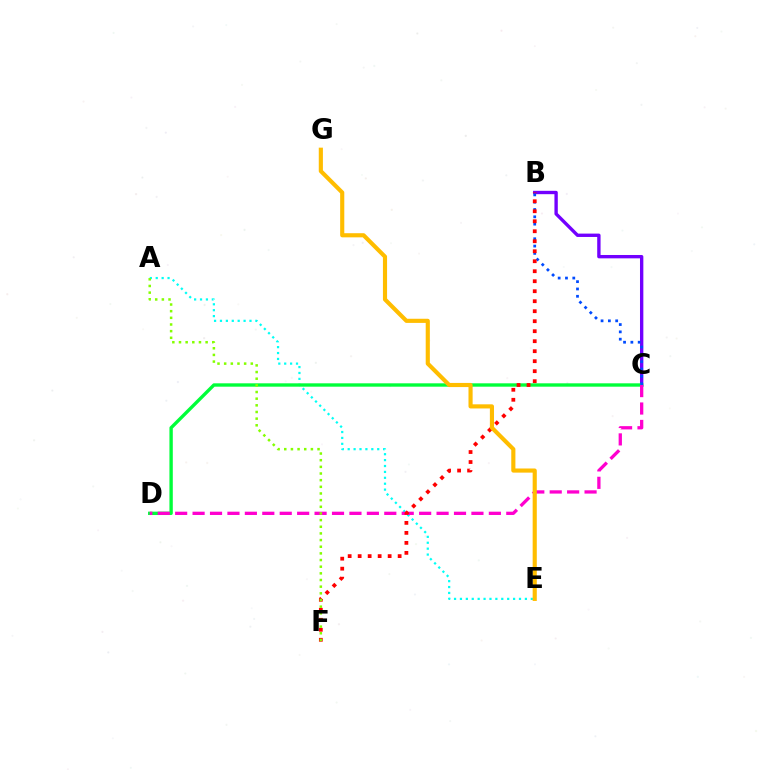{('B', 'C'): [{'color': '#7200ff', 'line_style': 'solid', 'thickness': 2.42}, {'color': '#004bff', 'line_style': 'dotted', 'thickness': 1.99}], ('A', 'E'): [{'color': '#00fff6', 'line_style': 'dotted', 'thickness': 1.6}], ('C', 'D'): [{'color': '#00ff39', 'line_style': 'solid', 'thickness': 2.42}, {'color': '#ff00cf', 'line_style': 'dashed', 'thickness': 2.37}], ('B', 'F'): [{'color': '#ff0000', 'line_style': 'dotted', 'thickness': 2.72}], ('E', 'G'): [{'color': '#ffbd00', 'line_style': 'solid', 'thickness': 2.98}], ('A', 'F'): [{'color': '#84ff00', 'line_style': 'dotted', 'thickness': 1.81}]}